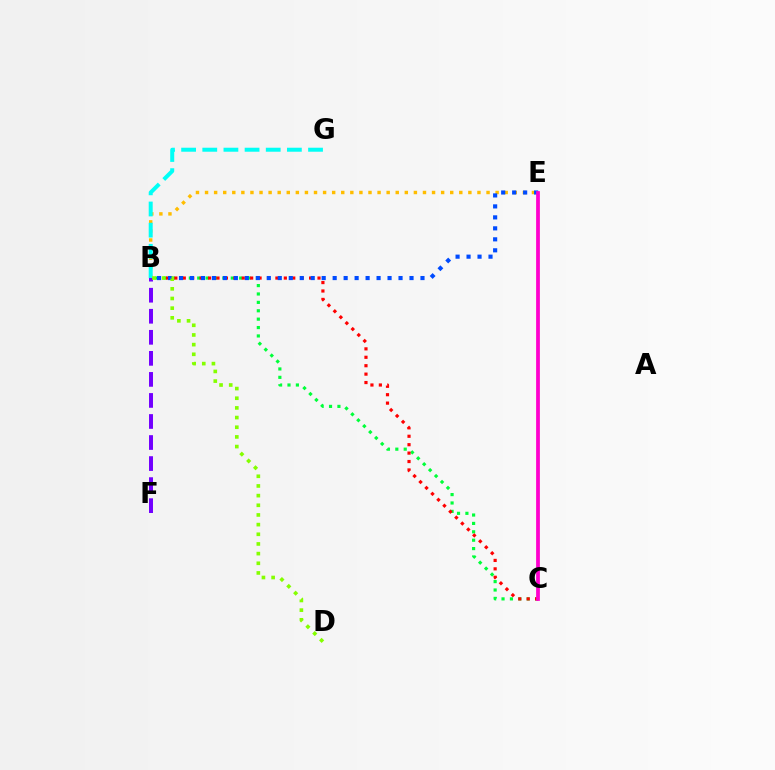{('B', 'C'): [{'color': '#00ff39', 'line_style': 'dotted', 'thickness': 2.28}, {'color': '#ff0000', 'line_style': 'dotted', 'thickness': 2.29}], ('B', 'E'): [{'color': '#ffbd00', 'line_style': 'dotted', 'thickness': 2.47}, {'color': '#004bff', 'line_style': 'dotted', 'thickness': 2.98}], ('B', 'G'): [{'color': '#00fff6', 'line_style': 'dashed', 'thickness': 2.87}], ('B', 'F'): [{'color': '#7200ff', 'line_style': 'dashed', 'thickness': 2.86}], ('C', 'E'): [{'color': '#ff00cf', 'line_style': 'solid', 'thickness': 2.71}], ('B', 'D'): [{'color': '#84ff00', 'line_style': 'dotted', 'thickness': 2.63}]}